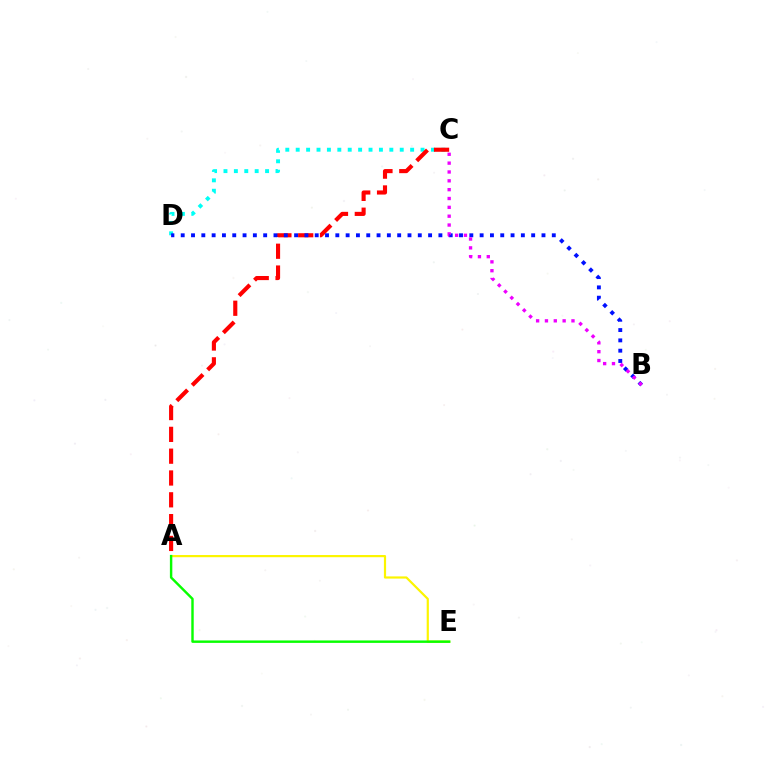{('C', 'D'): [{'color': '#00fff6', 'line_style': 'dotted', 'thickness': 2.83}], ('A', 'C'): [{'color': '#ff0000', 'line_style': 'dashed', 'thickness': 2.96}], ('B', 'D'): [{'color': '#0010ff', 'line_style': 'dotted', 'thickness': 2.8}], ('A', 'E'): [{'color': '#fcf500', 'line_style': 'solid', 'thickness': 1.58}, {'color': '#08ff00', 'line_style': 'solid', 'thickness': 1.75}], ('B', 'C'): [{'color': '#ee00ff', 'line_style': 'dotted', 'thickness': 2.4}]}